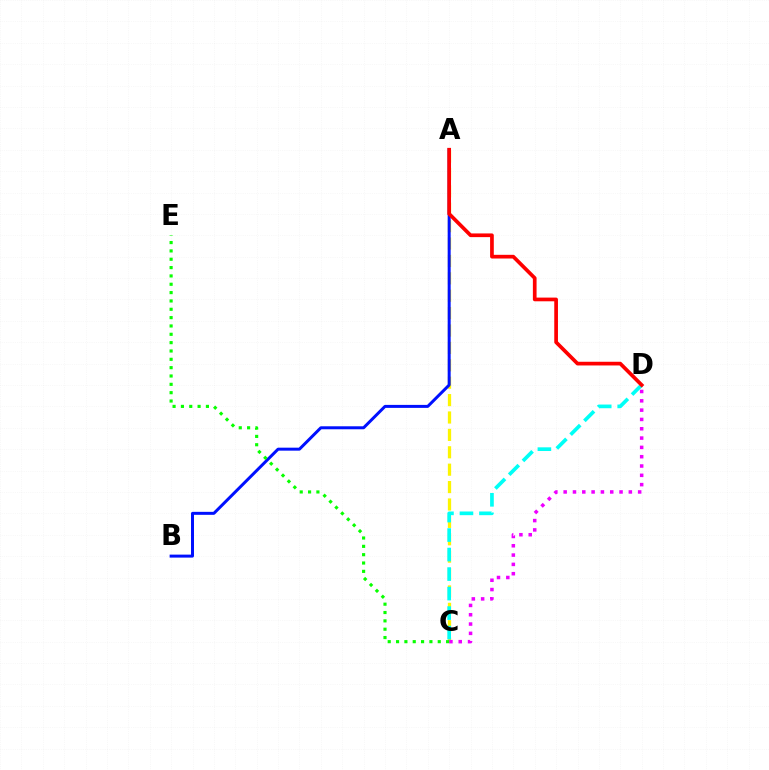{('A', 'C'): [{'color': '#fcf500', 'line_style': 'dashed', 'thickness': 2.36}], ('A', 'B'): [{'color': '#0010ff', 'line_style': 'solid', 'thickness': 2.15}], ('C', 'D'): [{'color': '#ee00ff', 'line_style': 'dotted', 'thickness': 2.53}, {'color': '#00fff6', 'line_style': 'dashed', 'thickness': 2.65}], ('C', 'E'): [{'color': '#08ff00', 'line_style': 'dotted', 'thickness': 2.27}], ('A', 'D'): [{'color': '#ff0000', 'line_style': 'solid', 'thickness': 2.66}]}